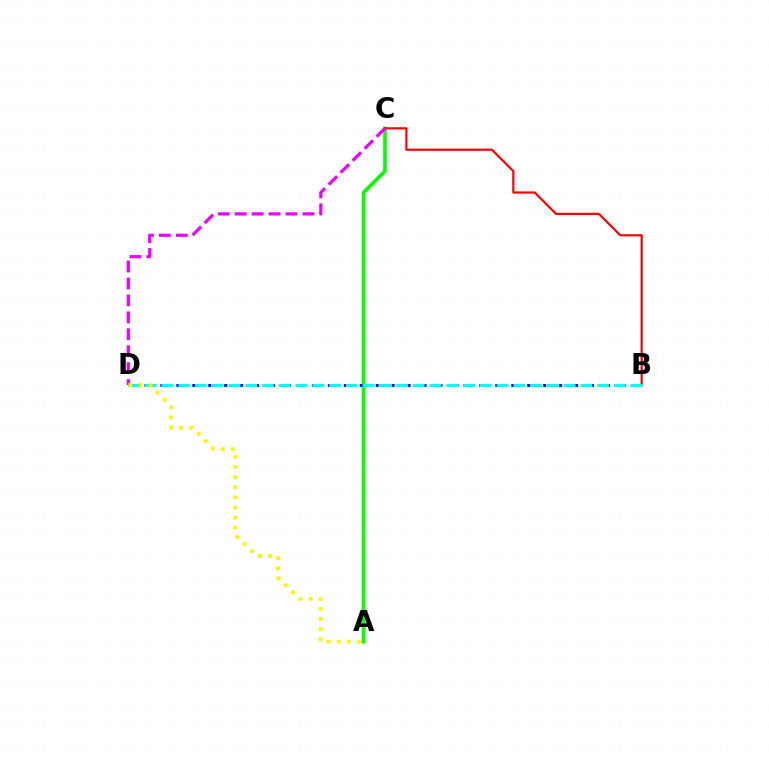{('A', 'C'): [{'color': '#08ff00', 'line_style': 'solid', 'thickness': 2.64}], ('B', 'C'): [{'color': '#ff0000', 'line_style': 'solid', 'thickness': 1.58}], ('B', 'D'): [{'color': '#0010ff', 'line_style': 'dotted', 'thickness': 2.17}, {'color': '#00fff6', 'line_style': 'dashed', 'thickness': 2.28}], ('C', 'D'): [{'color': '#ee00ff', 'line_style': 'dashed', 'thickness': 2.3}], ('A', 'D'): [{'color': '#fcf500', 'line_style': 'dotted', 'thickness': 2.75}]}